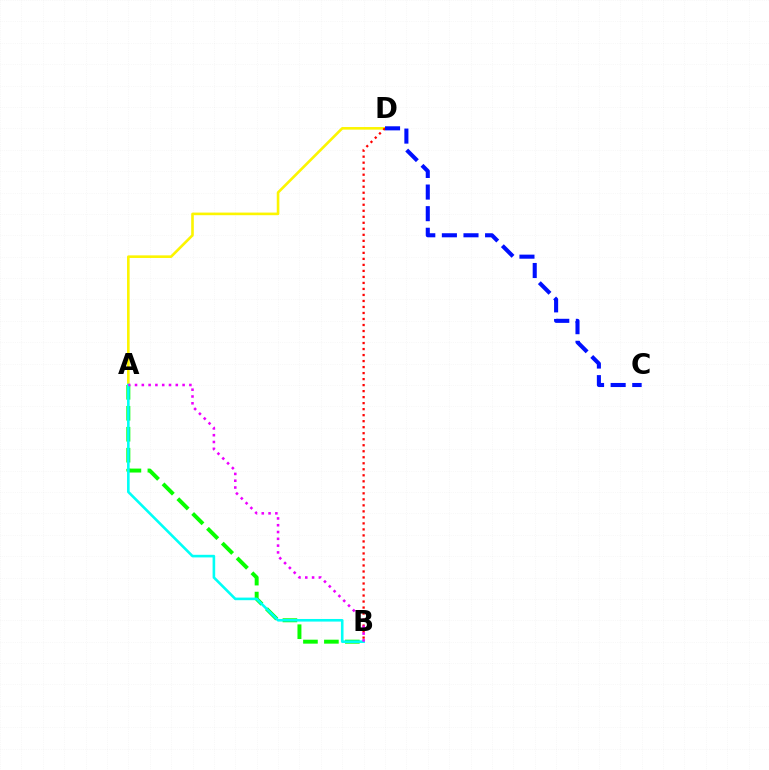{('A', 'D'): [{'color': '#fcf500', 'line_style': 'solid', 'thickness': 1.88}], ('A', 'B'): [{'color': '#08ff00', 'line_style': 'dashed', 'thickness': 2.85}, {'color': '#00fff6', 'line_style': 'solid', 'thickness': 1.88}, {'color': '#ee00ff', 'line_style': 'dotted', 'thickness': 1.85}], ('B', 'D'): [{'color': '#ff0000', 'line_style': 'dotted', 'thickness': 1.63}], ('C', 'D'): [{'color': '#0010ff', 'line_style': 'dashed', 'thickness': 2.94}]}